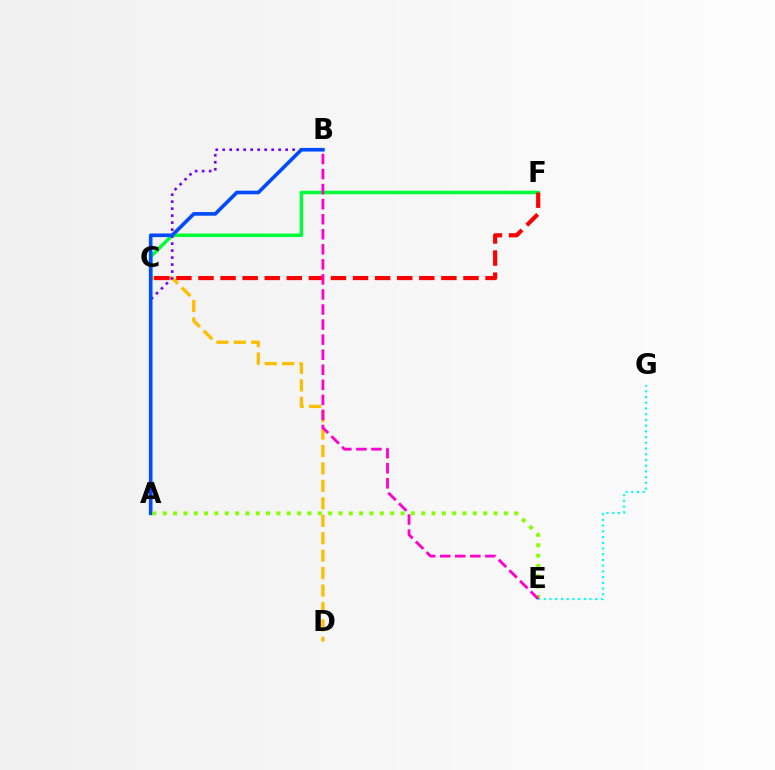{('C', 'D'): [{'color': '#ffbd00', 'line_style': 'dashed', 'thickness': 2.37}], ('C', 'F'): [{'color': '#00ff39', 'line_style': 'solid', 'thickness': 2.53}, {'color': '#ff0000', 'line_style': 'dashed', 'thickness': 3.0}], ('E', 'G'): [{'color': '#00fff6', 'line_style': 'dotted', 'thickness': 1.55}], ('A', 'B'): [{'color': '#7200ff', 'line_style': 'dotted', 'thickness': 1.9}, {'color': '#004bff', 'line_style': 'solid', 'thickness': 2.61}], ('A', 'E'): [{'color': '#84ff00', 'line_style': 'dotted', 'thickness': 2.81}], ('B', 'E'): [{'color': '#ff00cf', 'line_style': 'dashed', 'thickness': 2.04}]}